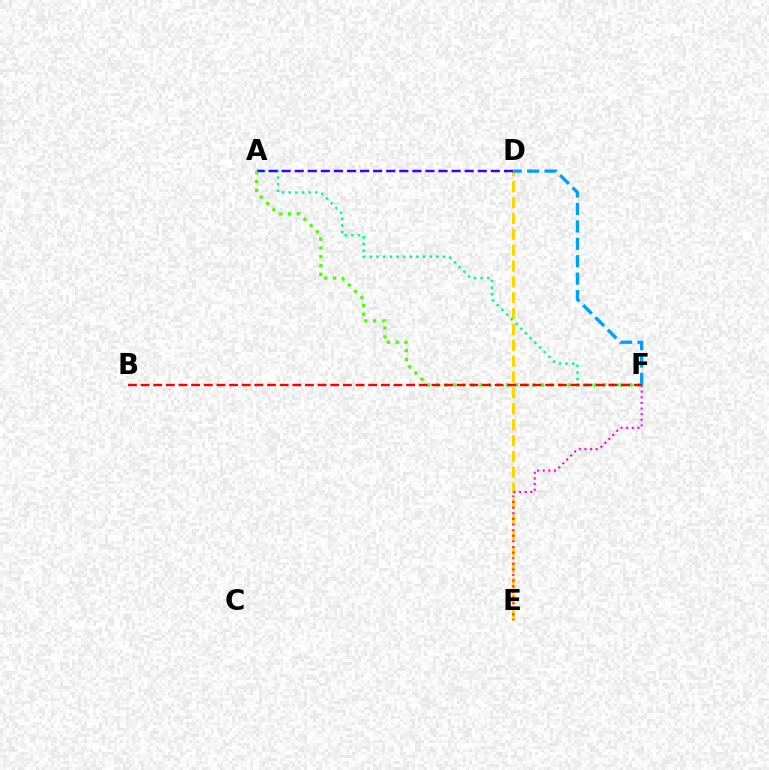{('D', 'E'): [{'color': '#ffd500', 'line_style': 'dashed', 'thickness': 2.15}], ('A', 'F'): [{'color': '#00ff86', 'line_style': 'dotted', 'thickness': 1.8}, {'color': '#4fff00', 'line_style': 'dotted', 'thickness': 2.39}], ('A', 'D'): [{'color': '#3700ff', 'line_style': 'dashed', 'thickness': 1.78}], ('D', 'F'): [{'color': '#009eff', 'line_style': 'dashed', 'thickness': 2.37}], ('B', 'F'): [{'color': '#ff0000', 'line_style': 'dashed', 'thickness': 1.72}], ('E', 'F'): [{'color': '#ff00ed', 'line_style': 'dotted', 'thickness': 1.53}]}